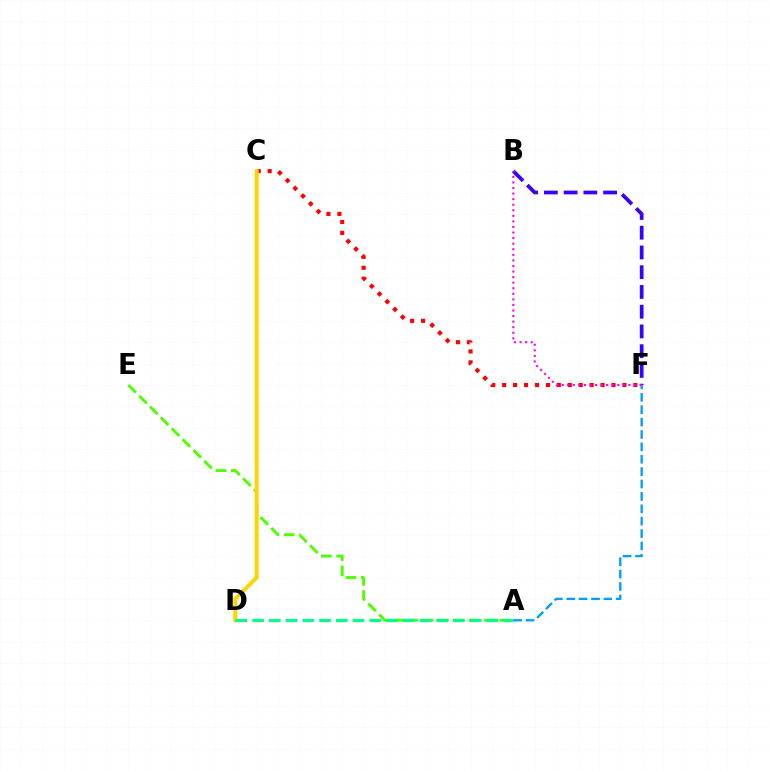{('C', 'F'): [{'color': '#ff0000', 'line_style': 'dotted', 'thickness': 2.97}], ('A', 'E'): [{'color': '#4fff00', 'line_style': 'dashed', 'thickness': 2.08}], ('C', 'D'): [{'color': '#ffd500', 'line_style': 'solid', 'thickness': 2.85}], ('A', 'D'): [{'color': '#00ff86', 'line_style': 'dashed', 'thickness': 2.27}], ('A', 'F'): [{'color': '#009eff', 'line_style': 'dashed', 'thickness': 1.68}], ('B', 'F'): [{'color': '#3700ff', 'line_style': 'dashed', 'thickness': 2.68}, {'color': '#ff00ed', 'line_style': 'dotted', 'thickness': 1.51}]}